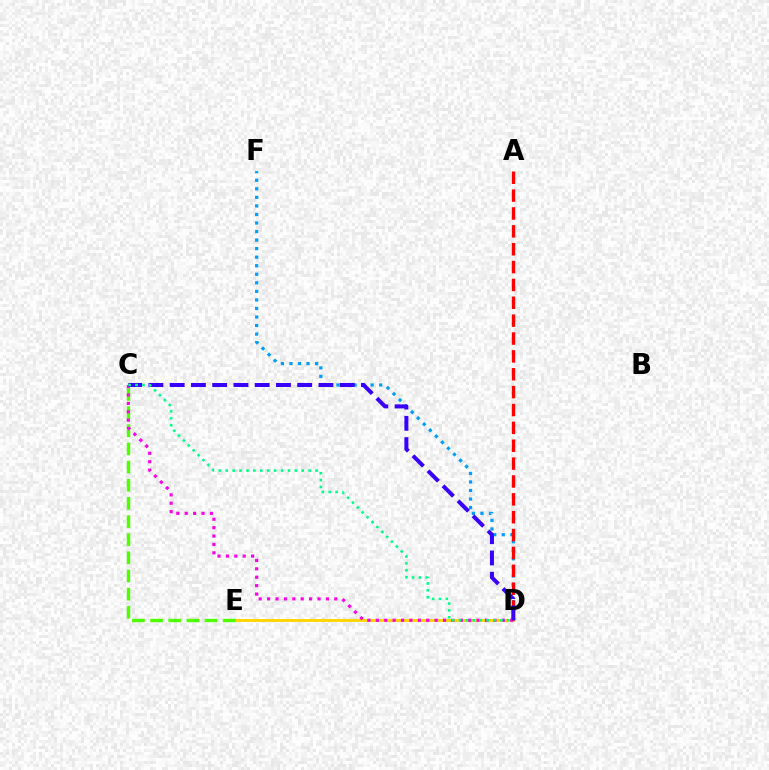{('D', 'E'): [{'color': '#ffd500', 'line_style': 'solid', 'thickness': 2.07}], ('D', 'F'): [{'color': '#009eff', 'line_style': 'dotted', 'thickness': 2.32}], ('C', 'E'): [{'color': '#4fff00', 'line_style': 'dashed', 'thickness': 2.47}], ('C', 'D'): [{'color': '#ff00ed', 'line_style': 'dotted', 'thickness': 2.28}, {'color': '#3700ff', 'line_style': 'dashed', 'thickness': 2.89}, {'color': '#00ff86', 'line_style': 'dotted', 'thickness': 1.88}], ('A', 'D'): [{'color': '#ff0000', 'line_style': 'dashed', 'thickness': 2.43}]}